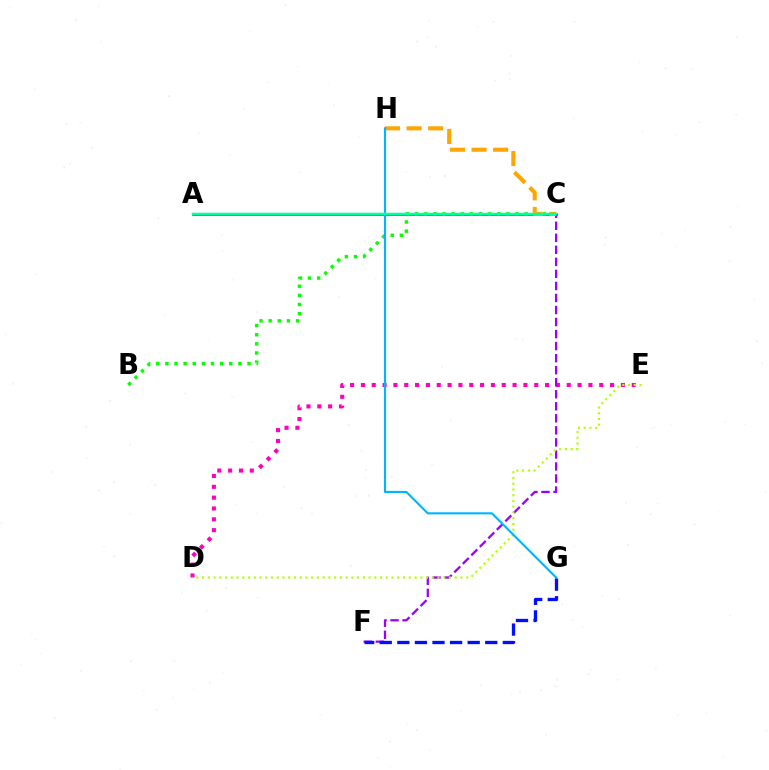{('D', 'E'): [{'color': '#ff00bd', 'line_style': 'dotted', 'thickness': 2.94}, {'color': '#b3ff00', 'line_style': 'dotted', 'thickness': 1.56}], ('A', 'C'): [{'color': '#ff0000', 'line_style': 'solid', 'thickness': 1.84}, {'color': '#00ff9d', 'line_style': 'solid', 'thickness': 1.79}], ('B', 'C'): [{'color': '#08ff00', 'line_style': 'dotted', 'thickness': 2.48}], ('C', 'F'): [{'color': '#9b00ff', 'line_style': 'dashed', 'thickness': 1.63}], ('C', 'H'): [{'color': '#ffa500', 'line_style': 'dashed', 'thickness': 2.93}], ('G', 'H'): [{'color': '#00b5ff', 'line_style': 'solid', 'thickness': 1.52}], ('F', 'G'): [{'color': '#0010ff', 'line_style': 'dashed', 'thickness': 2.39}]}